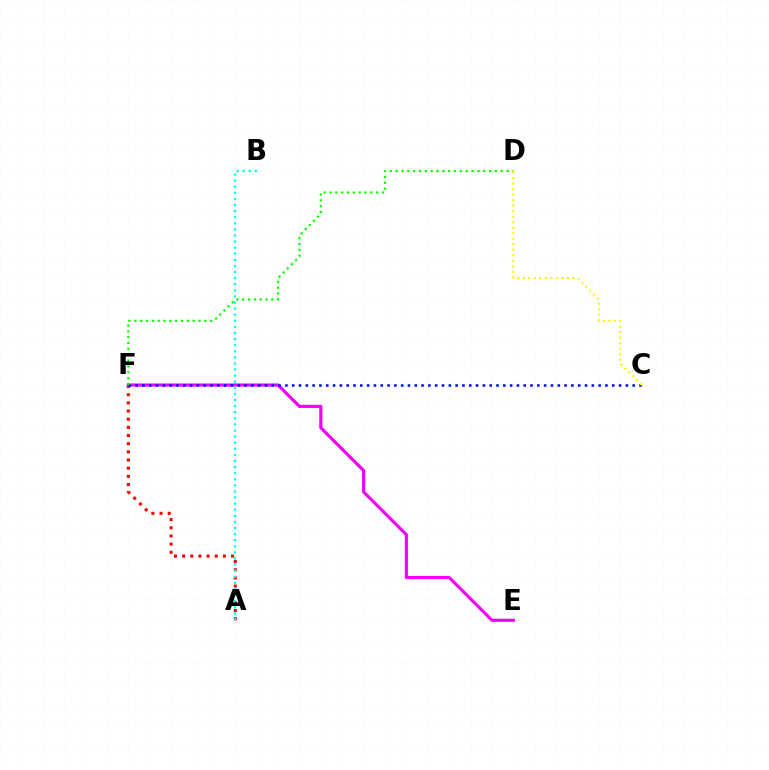{('A', 'F'): [{'color': '#ff0000', 'line_style': 'dotted', 'thickness': 2.22}], ('E', 'F'): [{'color': '#ee00ff', 'line_style': 'solid', 'thickness': 2.26}], ('A', 'B'): [{'color': '#00fff6', 'line_style': 'dotted', 'thickness': 1.66}], ('C', 'F'): [{'color': '#0010ff', 'line_style': 'dotted', 'thickness': 1.85}], ('D', 'F'): [{'color': '#08ff00', 'line_style': 'dotted', 'thickness': 1.59}], ('C', 'D'): [{'color': '#fcf500', 'line_style': 'dotted', 'thickness': 1.5}]}